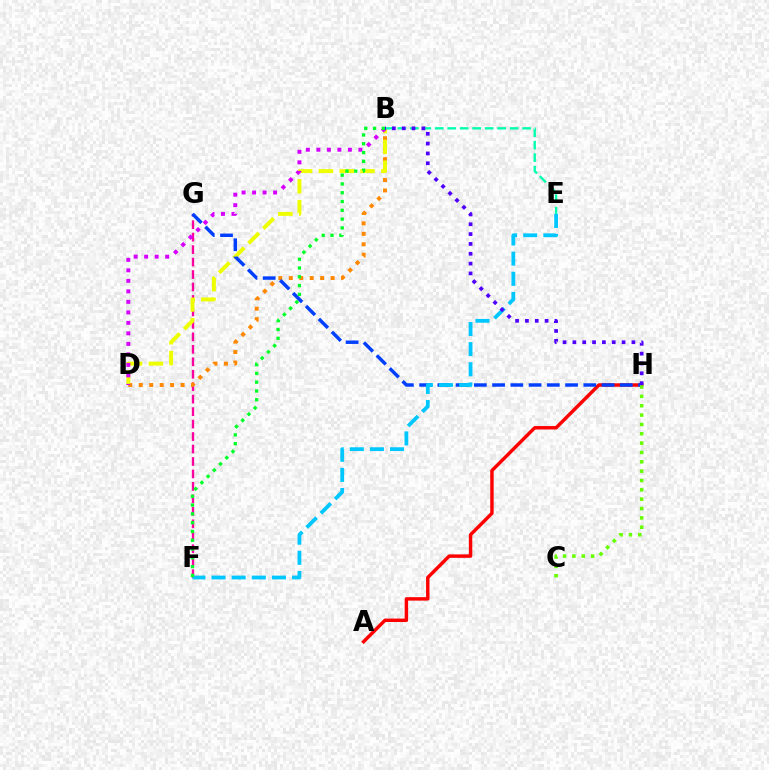{('F', 'G'): [{'color': '#ff00a0', 'line_style': 'dashed', 'thickness': 1.69}], ('B', 'D'): [{'color': '#ff8800', 'line_style': 'dotted', 'thickness': 2.84}, {'color': '#eeff00', 'line_style': 'dashed', 'thickness': 2.83}, {'color': '#d600ff', 'line_style': 'dotted', 'thickness': 2.85}], ('B', 'E'): [{'color': '#00ffaf', 'line_style': 'dashed', 'thickness': 1.69}], ('A', 'H'): [{'color': '#ff0000', 'line_style': 'solid', 'thickness': 2.47}], ('G', 'H'): [{'color': '#003fff', 'line_style': 'dashed', 'thickness': 2.48}], ('E', 'F'): [{'color': '#00c7ff', 'line_style': 'dashed', 'thickness': 2.73}], ('C', 'H'): [{'color': '#66ff00', 'line_style': 'dotted', 'thickness': 2.54}], ('B', 'H'): [{'color': '#4f00ff', 'line_style': 'dotted', 'thickness': 2.67}], ('B', 'F'): [{'color': '#00ff27', 'line_style': 'dotted', 'thickness': 2.39}]}